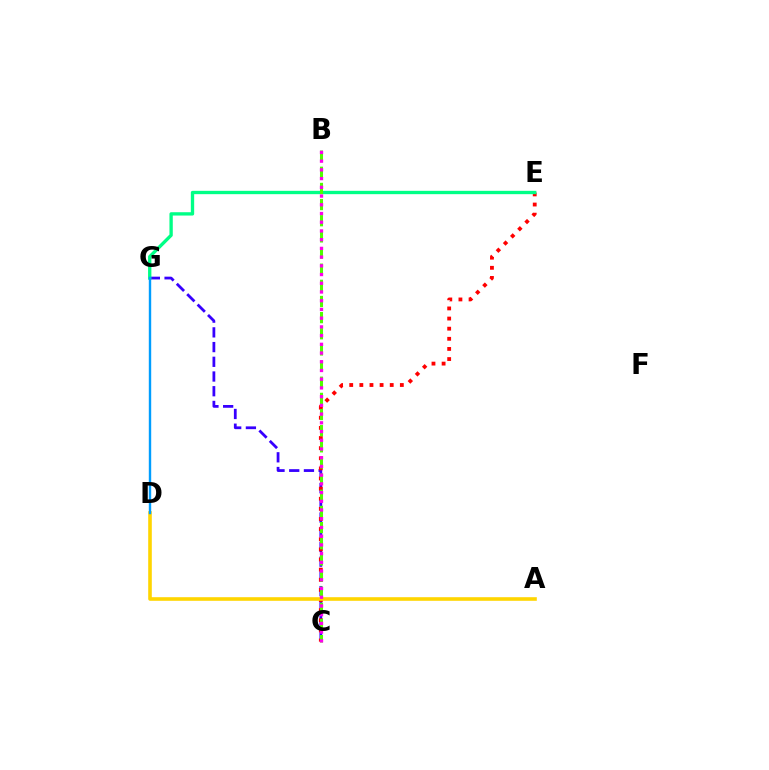{('C', 'G'): [{'color': '#3700ff', 'line_style': 'dashed', 'thickness': 2.0}], ('C', 'E'): [{'color': '#ff0000', 'line_style': 'dotted', 'thickness': 2.75}], ('E', 'G'): [{'color': '#00ff86', 'line_style': 'solid', 'thickness': 2.4}], ('A', 'D'): [{'color': '#ffd500', 'line_style': 'solid', 'thickness': 2.59}], ('B', 'C'): [{'color': '#4fff00', 'line_style': 'dashed', 'thickness': 2.19}, {'color': '#ff00ed', 'line_style': 'dotted', 'thickness': 2.37}], ('D', 'G'): [{'color': '#009eff', 'line_style': 'solid', 'thickness': 1.73}]}